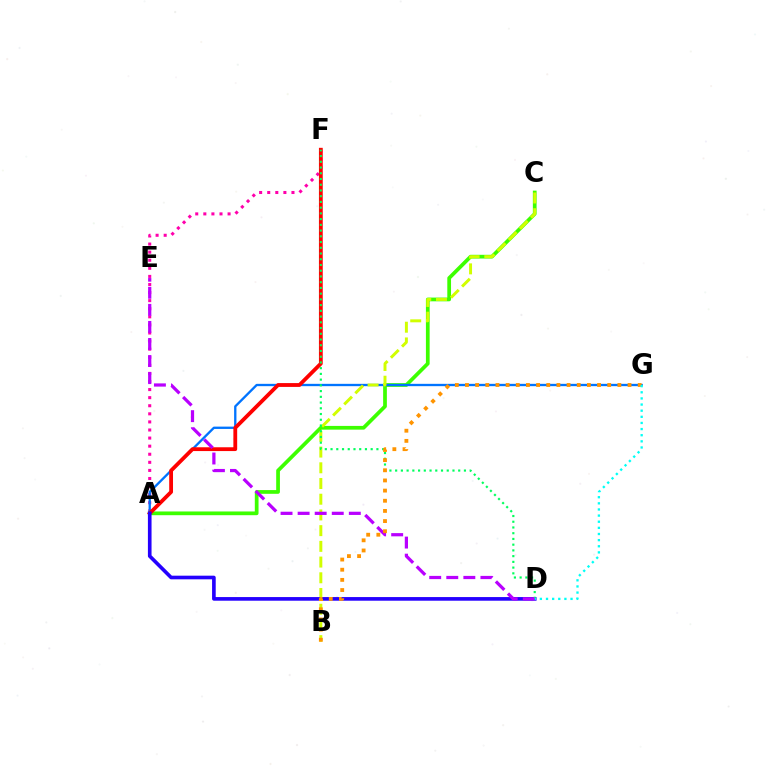{('A', 'F'): [{'color': '#ff00ac', 'line_style': 'dotted', 'thickness': 2.2}, {'color': '#ff0000', 'line_style': 'solid', 'thickness': 2.74}], ('A', 'C'): [{'color': '#3dff00', 'line_style': 'solid', 'thickness': 2.68}], ('A', 'G'): [{'color': '#0074ff', 'line_style': 'solid', 'thickness': 1.68}], ('B', 'C'): [{'color': '#d1ff00', 'line_style': 'dashed', 'thickness': 2.13}], ('A', 'D'): [{'color': '#2500ff', 'line_style': 'solid', 'thickness': 2.62}], ('D', 'F'): [{'color': '#00ff5c', 'line_style': 'dotted', 'thickness': 1.56}], ('D', 'E'): [{'color': '#b900ff', 'line_style': 'dashed', 'thickness': 2.32}], ('B', 'G'): [{'color': '#ff9400', 'line_style': 'dotted', 'thickness': 2.76}], ('D', 'G'): [{'color': '#00fff6', 'line_style': 'dotted', 'thickness': 1.67}]}